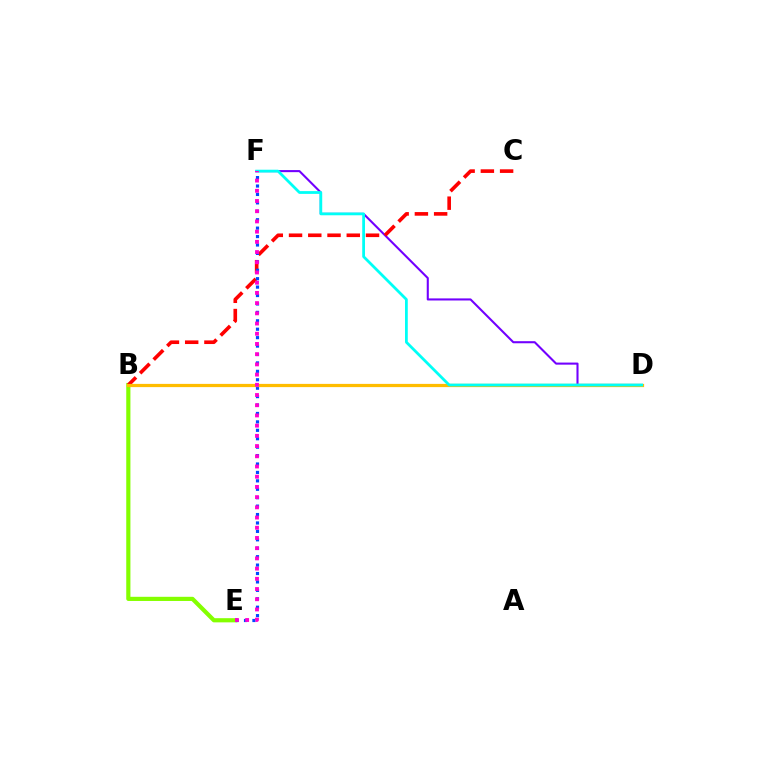{('B', 'E'): [{'color': '#84ff00', 'line_style': 'solid', 'thickness': 3.0}], ('D', 'F'): [{'color': '#7200ff', 'line_style': 'solid', 'thickness': 1.5}, {'color': '#00fff6', 'line_style': 'solid', 'thickness': 2.0}], ('B', 'D'): [{'color': '#00ff39', 'line_style': 'dashed', 'thickness': 2.01}, {'color': '#ffbd00', 'line_style': 'solid', 'thickness': 2.33}], ('B', 'C'): [{'color': '#ff0000', 'line_style': 'dashed', 'thickness': 2.61}], ('E', 'F'): [{'color': '#004bff', 'line_style': 'dotted', 'thickness': 2.29}, {'color': '#ff00cf', 'line_style': 'dotted', 'thickness': 2.77}]}